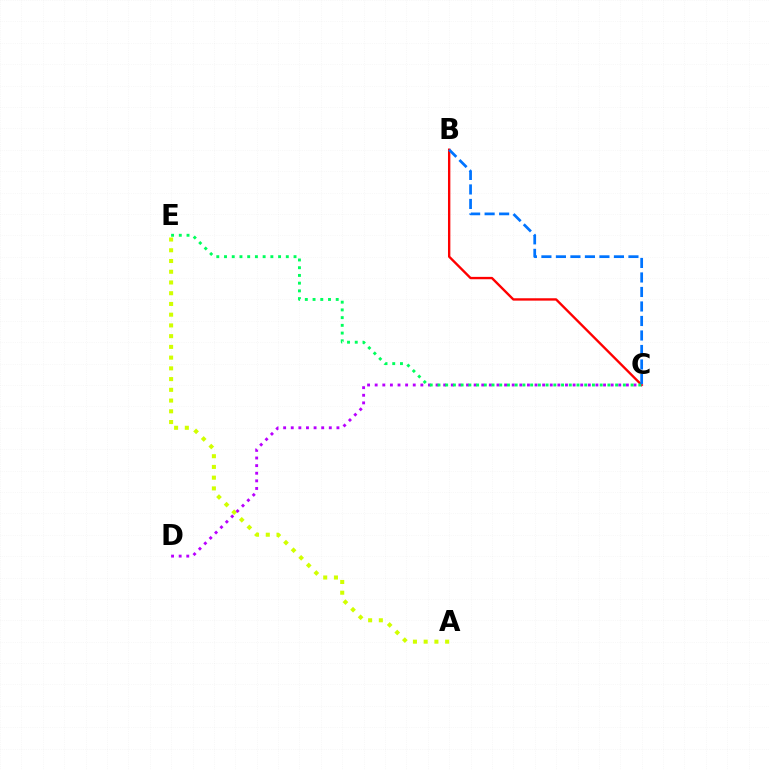{('B', 'C'): [{'color': '#ff0000', 'line_style': 'solid', 'thickness': 1.7}, {'color': '#0074ff', 'line_style': 'dashed', 'thickness': 1.97}], ('A', 'E'): [{'color': '#d1ff00', 'line_style': 'dotted', 'thickness': 2.92}], ('C', 'D'): [{'color': '#b900ff', 'line_style': 'dotted', 'thickness': 2.07}], ('C', 'E'): [{'color': '#00ff5c', 'line_style': 'dotted', 'thickness': 2.1}]}